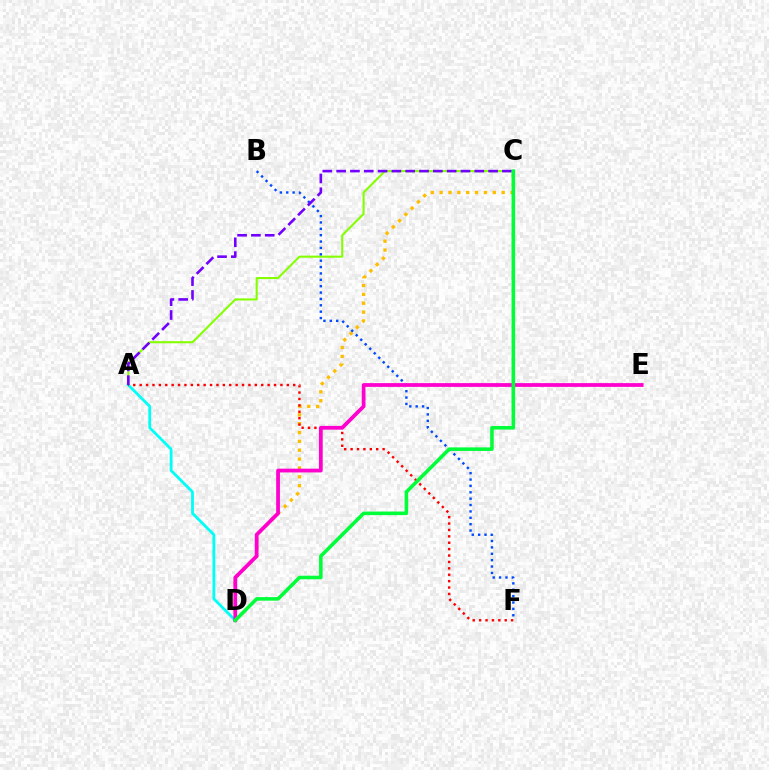{('A', 'C'): [{'color': '#84ff00', 'line_style': 'solid', 'thickness': 1.5}, {'color': '#7200ff', 'line_style': 'dashed', 'thickness': 1.88}], ('C', 'D'): [{'color': '#ffbd00', 'line_style': 'dotted', 'thickness': 2.41}, {'color': '#00ff39', 'line_style': 'solid', 'thickness': 2.57}], ('A', 'D'): [{'color': '#00fff6', 'line_style': 'solid', 'thickness': 2.01}], ('B', 'F'): [{'color': '#004bff', 'line_style': 'dotted', 'thickness': 1.73}], ('A', 'F'): [{'color': '#ff0000', 'line_style': 'dotted', 'thickness': 1.74}], ('D', 'E'): [{'color': '#ff00cf', 'line_style': 'solid', 'thickness': 2.71}]}